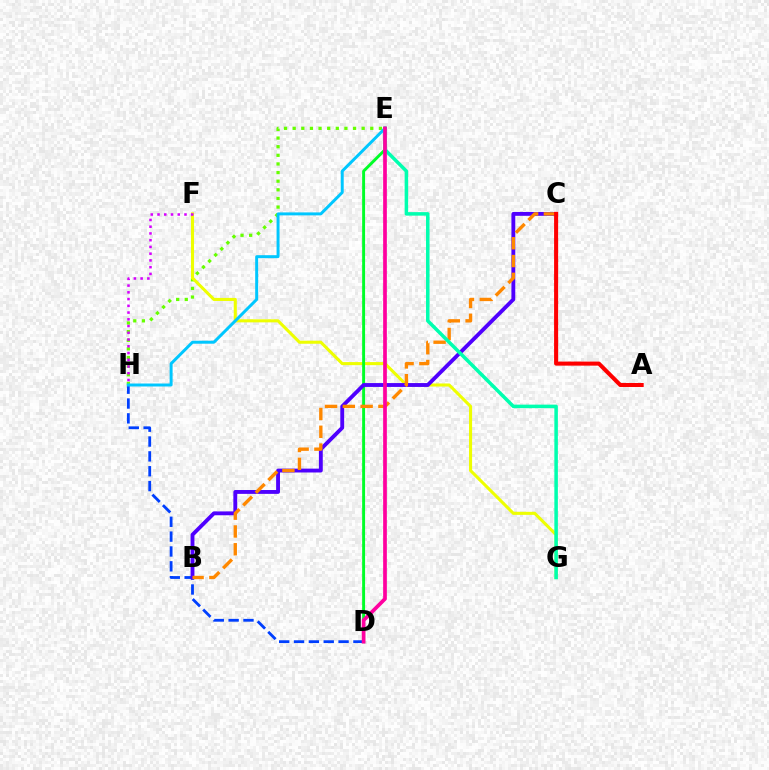{('D', 'H'): [{'color': '#003fff', 'line_style': 'dashed', 'thickness': 2.02}], ('E', 'H'): [{'color': '#66ff00', 'line_style': 'dotted', 'thickness': 2.34}, {'color': '#00c7ff', 'line_style': 'solid', 'thickness': 2.14}], ('F', 'G'): [{'color': '#eeff00', 'line_style': 'solid', 'thickness': 2.21}], ('D', 'E'): [{'color': '#00ff27', 'line_style': 'solid', 'thickness': 2.1}, {'color': '#ff00a0', 'line_style': 'solid', 'thickness': 2.67}], ('F', 'H'): [{'color': '#d600ff', 'line_style': 'dotted', 'thickness': 1.83}], ('B', 'C'): [{'color': '#4f00ff', 'line_style': 'solid', 'thickness': 2.77}, {'color': '#ff8800', 'line_style': 'dashed', 'thickness': 2.42}], ('E', 'G'): [{'color': '#00ffaf', 'line_style': 'solid', 'thickness': 2.53}], ('A', 'C'): [{'color': '#ff0000', 'line_style': 'solid', 'thickness': 2.92}]}